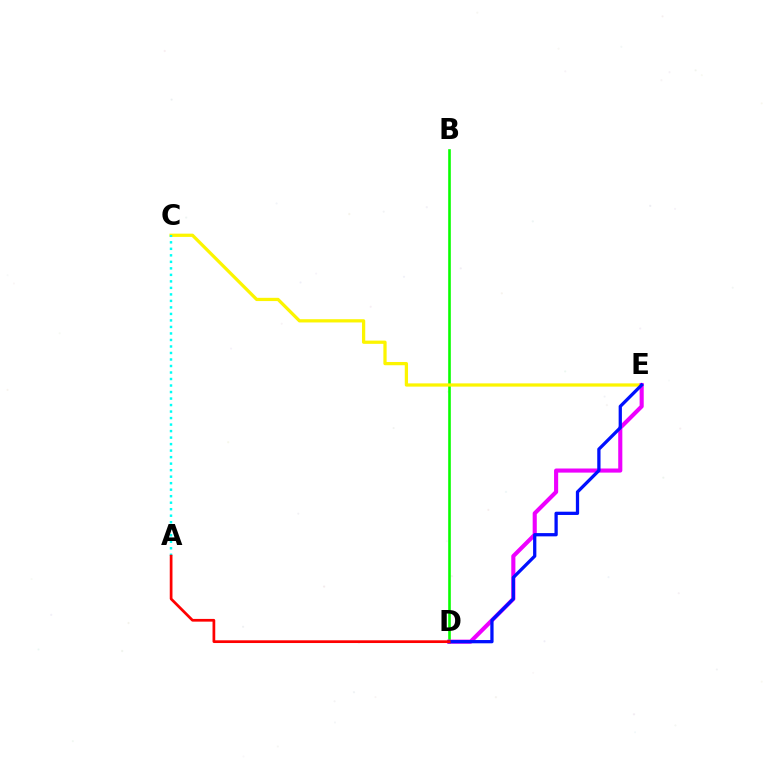{('B', 'D'): [{'color': '#08ff00', 'line_style': 'solid', 'thickness': 1.88}], ('C', 'E'): [{'color': '#fcf500', 'line_style': 'solid', 'thickness': 2.34}], ('A', 'C'): [{'color': '#00fff6', 'line_style': 'dotted', 'thickness': 1.77}], ('D', 'E'): [{'color': '#ee00ff', 'line_style': 'solid', 'thickness': 2.96}, {'color': '#0010ff', 'line_style': 'solid', 'thickness': 2.35}], ('A', 'D'): [{'color': '#ff0000', 'line_style': 'solid', 'thickness': 1.96}]}